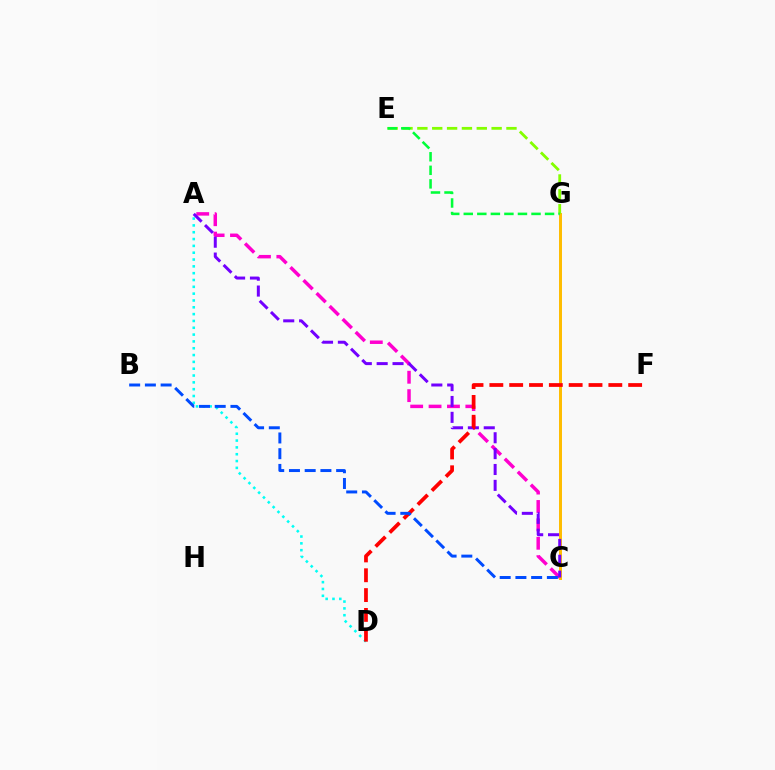{('A', 'C'): [{'color': '#ff00cf', 'line_style': 'dashed', 'thickness': 2.5}, {'color': '#7200ff', 'line_style': 'dashed', 'thickness': 2.16}], ('A', 'D'): [{'color': '#00fff6', 'line_style': 'dotted', 'thickness': 1.85}], ('C', 'G'): [{'color': '#ffbd00', 'line_style': 'solid', 'thickness': 2.14}], ('D', 'F'): [{'color': '#ff0000', 'line_style': 'dashed', 'thickness': 2.69}], ('E', 'G'): [{'color': '#84ff00', 'line_style': 'dashed', 'thickness': 2.02}, {'color': '#00ff39', 'line_style': 'dashed', 'thickness': 1.84}], ('B', 'C'): [{'color': '#004bff', 'line_style': 'dashed', 'thickness': 2.14}]}